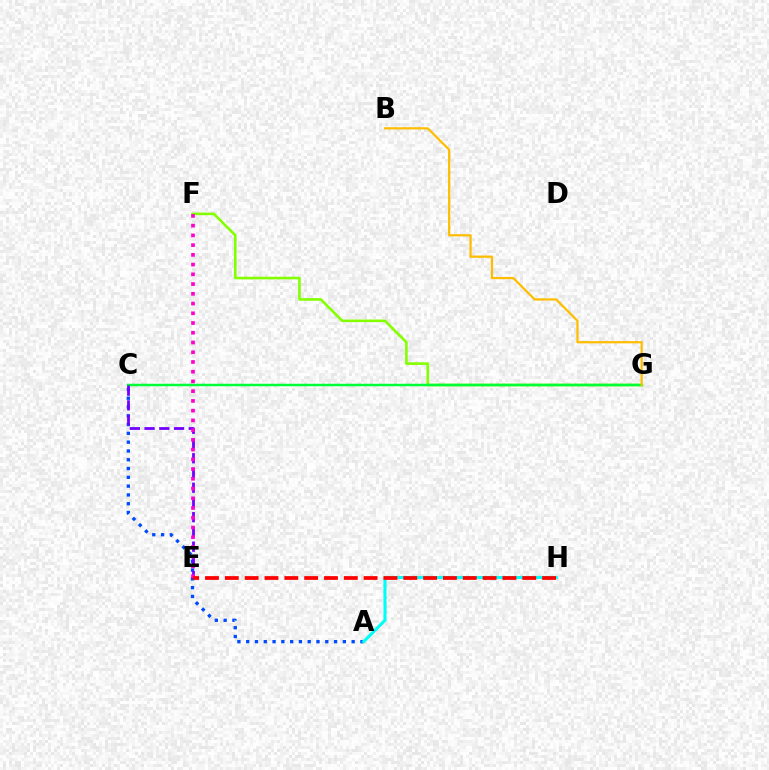{('F', 'G'): [{'color': '#84ff00', 'line_style': 'solid', 'thickness': 1.88}], ('A', 'C'): [{'color': '#004bff', 'line_style': 'dotted', 'thickness': 2.39}], ('C', 'G'): [{'color': '#00ff39', 'line_style': 'solid', 'thickness': 1.8}], ('C', 'E'): [{'color': '#7200ff', 'line_style': 'dashed', 'thickness': 2.0}], ('A', 'H'): [{'color': '#00fff6', 'line_style': 'solid', 'thickness': 2.23}], ('B', 'G'): [{'color': '#ffbd00', 'line_style': 'solid', 'thickness': 1.6}], ('E', 'F'): [{'color': '#ff00cf', 'line_style': 'dotted', 'thickness': 2.65}], ('E', 'H'): [{'color': '#ff0000', 'line_style': 'dashed', 'thickness': 2.69}]}